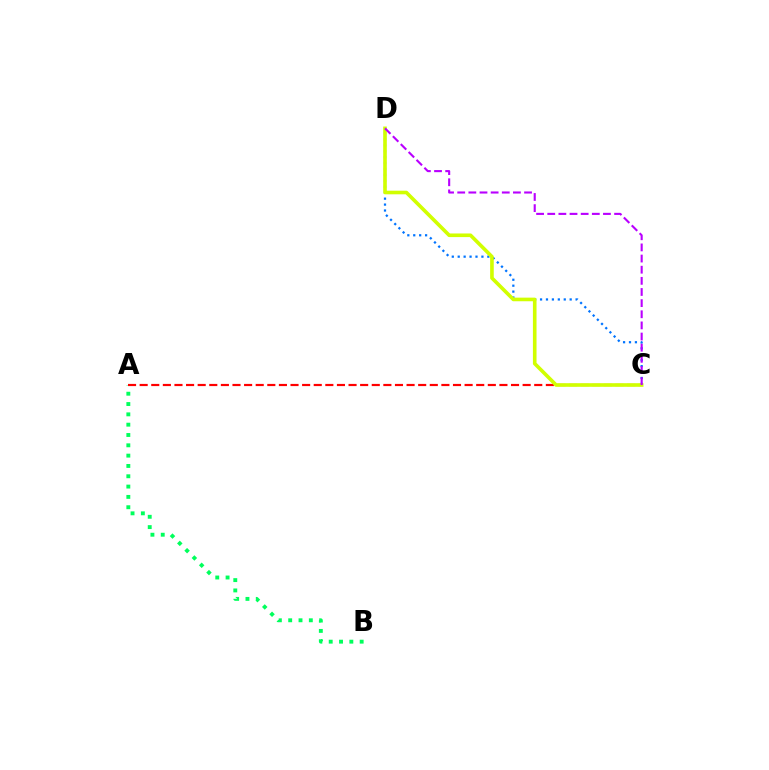{('A', 'B'): [{'color': '#00ff5c', 'line_style': 'dotted', 'thickness': 2.8}], ('A', 'C'): [{'color': '#ff0000', 'line_style': 'dashed', 'thickness': 1.58}], ('C', 'D'): [{'color': '#0074ff', 'line_style': 'dotted', 'thickness': 1.61}, {'color': '#d1ff00', 'line_style': 'solid', 'thickness': 2.61}, {'color': '#b900ff', 'line_style': 'dashed', 'thickness': 1.51}]}